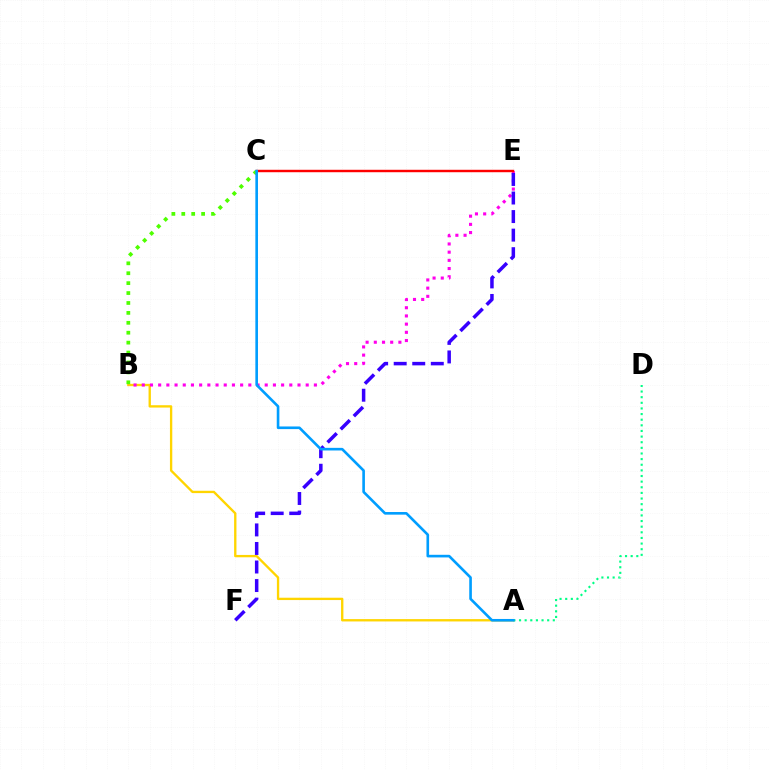{('A', 'B'): [{'color': '#ffd500', 'line_style': 'solid', 'thickness': 1.69}], ('B', 'E'): [{'color': '#ff00ed', 'line_style': 'dotted', 'thickness': 2.23}], ('C', 'E'): [{'color': '#ff0000', 'line_style': 'solid', 'thickness': 1.75}], ('B', 'C'): [{'color': '#4fff00', 'line_style': 'dotted', 'thickness': 2.69}], ('E', 'F'): [{'color': '#3700ff', 'line_style': 'dashed', 'thickness': 2.52}], ('A', 'D'): [{'color': '#00ff86', 'line_style': 'dotted', 'thickness': 1.53}], ('A', 'C'): [{'color': '#009eff', 'line_style': 'solid', 'thickness': 1.89}]}